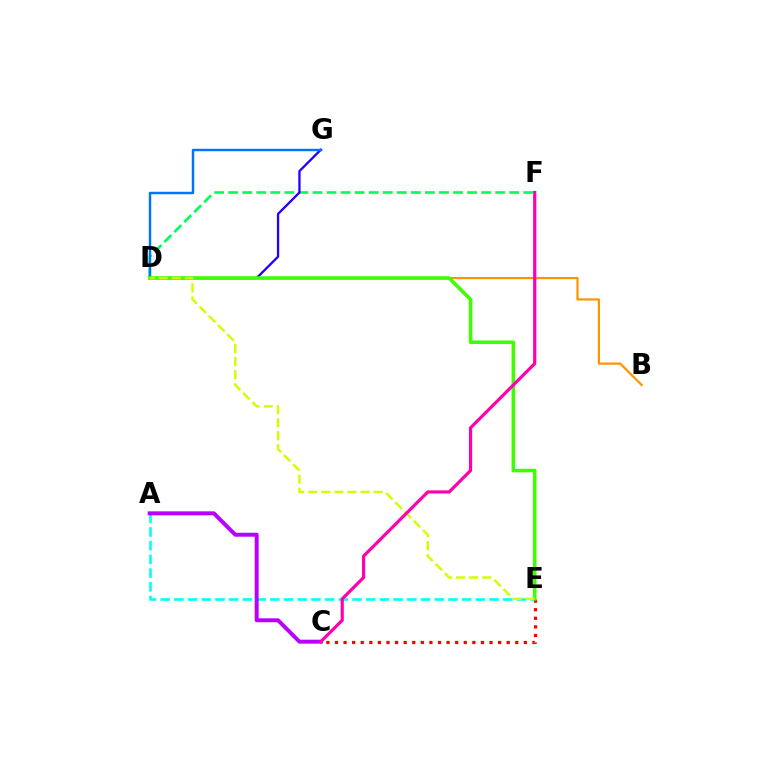{('D', 'F'): [{'color': '#00ff5c', 'line_style': 'dashed', 'thickness': 1.91}], ('A', 'E'): [{'color': '#00fff6', 'line_style': 'dashed', 'thickness': 1.86}], ('D', 'G'): [{'color': '#2500ff', 'line_style': 'solid', 'thickness': 1.66}, {'color': '#0074ff', 'line_style': 'solid', 'thickness': 1.77}], ('C', 'E'): [{'color': '#ff0000', 'line_style': 'dotted', 'thickness': 2.33}], ('B', 'D'): [{'color': '#ff9400', 'line_style': 'solid', 'thickness': 1.6}], ('D', 'E'): [{'color': '#3dff00', 'line_style': 'solid', 'thickness': 2.57}, {'color': '#d1ff00', 'line_style': 'dashed', 'thickness': 1.77}], ('A', 'C'): [{'color': '#b900ff', 'line_style': 'solid', 'thickness': 2.85}], ('C', 'F'): [{'color': '#ff00ac', 'line_style': 'solid', 'thickness': 2.29}]}